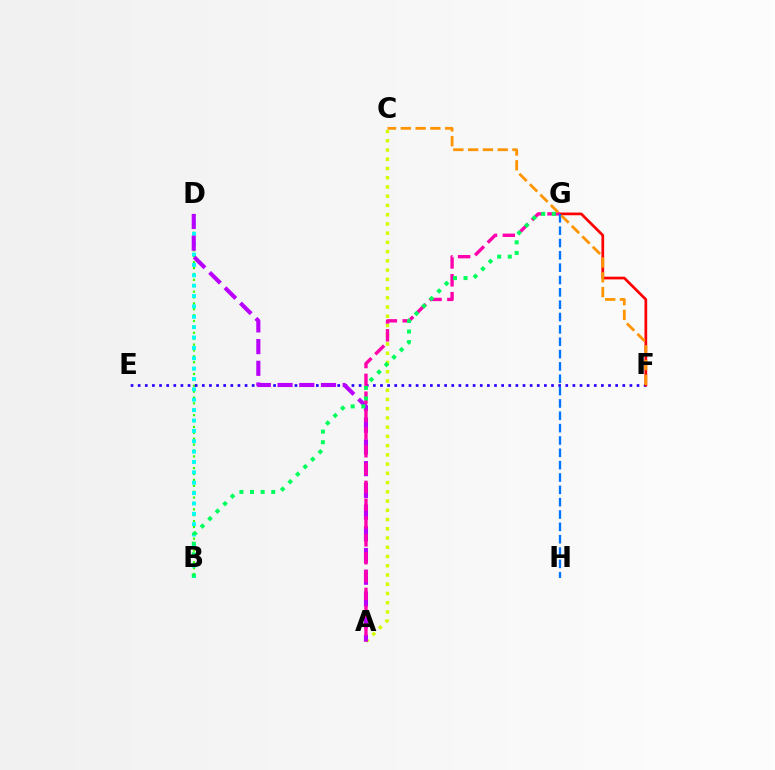{('A', 'C'): [{'color': '#d1ff00', 'line_style': 'dotted', 'thickness': 2.51}], ('B', 'D'): [{'color': '#3dff00', 'line_style': 'dotted', 'thickness': 1.6}, {'color': '#00fff6', 'line_style': 'dotted', 'thickness': 2.82}], ('E', 'F'): [{'color': '#2500ff', 'line_style': 'dotted', 'thickness': 1.94}], ('A', 'D'): [{'color': '#b900ff', 'line_style': 'dashed', 'thickness': 2.95}], ('F', 'G'): [{'color': '#ff0000', 'line_style': 'solid', 'thickness': 1.96}], ('A', 'G'): [{'color': '#ff00ac', 'line_style': 'dashed', 'thickness': 2.42}], ('G', 'H'): [{'color': '#0074ff', 'line_style': 'dashed', 'thickness': 1.68}], ('C', 'F'): [{'color': '#ff9400', 'line_style': 'dashed', 'thickness': 2.01}], ('B', 'G'): [{'color': '#00ff5c', 'line_style': 'dotted', 'thickness': 2.88}]}